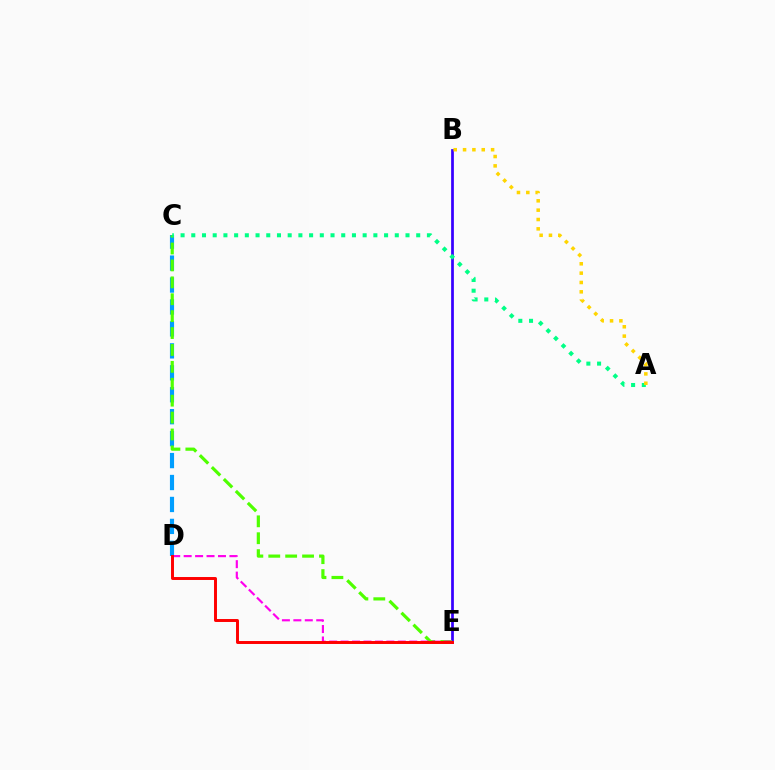{('C', 'D'): [{'color': '#009eff', 'line_style': 'dashed', 'thickness': 2.98}], ('B', 'E'): [{'color': '#3700ff', 'line_style': 'solid', 'thickness': 1.97}], ('C', 'E'): [{'color': '#4fff00', 'line_style': 'dashed', 'thickness': 2.3}], ('D', 'E'): [{'color': '#ff00ed', 'line_style': 'dashed', 'thickness': 1.55}, {'color': '#ff0000', 'line_style': 'solid', 'thickness': 2.12}], ('A', 'C'): [{'color': '#00ff86', 'line_style': 'dotted', 'thickness': 2.91}], ('A', 'B'): [{'color': '#ffd500', 'line_style': 'dotted', 'thickness': 2.54}]}